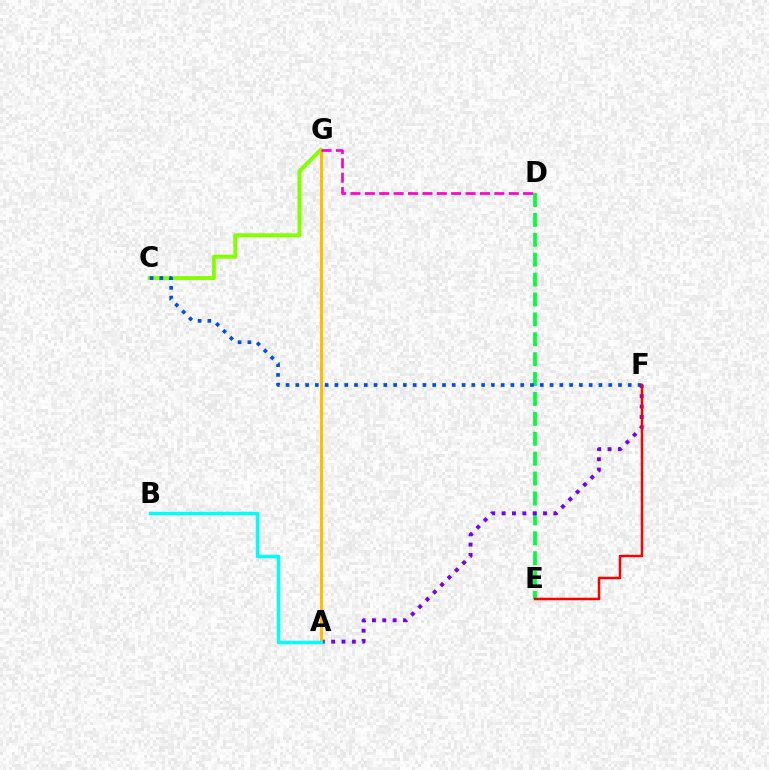{('D', 'E'): [{'color': '#00ff39', 'line_style': 'dashed', 'thickness': 2.7}], ('C', 'G'): [{'color': '#84ff00', 'line_style': 'solid', 'thickness': 2.84}], ('C', 'F'): [{'color': '#004bff', 'line_style': 'dotted', 'thickness': 2.66}], ('A', 'F'): [{'color': '#7200ff', 'line_style': 'dotted', 'thickness': 2.82}], ('A', 'G'): [{'color': '#ffbd00', 'line_style': 'solid', 'thickness': 2.23}], ('E', 'F'): [{'color': '#ff0000', 'line_style': 'solid', 'thickness': 1.8}], ('A', 'B'): [{'color': '#00fff6', 'line_style': 'solid', 'thickness': 2.48}], ('D', 'G'): [{'color': '#ff00cf', 'line_style': 'dashed', 'thickness': 1.95}]}